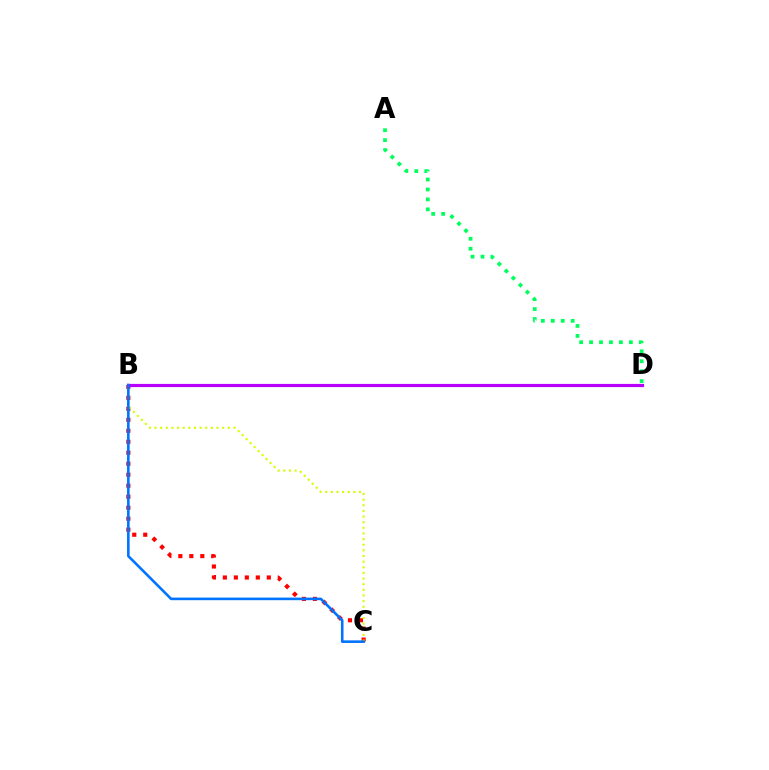{('B', 'C'): [{'color': '#ff0000', 'line_style': 'dotted', 'thickness': 2.99}, {'color': '#d1ff00', 'line_style': 'dotted', 'thickness': 1.53}, {'color': '#0074ff', 'line_style': 'solid', 'thickness': 1.87}], ('B', 'D'): [{'color': '#b900ff', 'line_style': 'solid', 'thickness': 2.29}], ('A', 'D'): [{'color': '#00ff5c', 'line_style': 'dotted', 'thickness': 2.7}]}